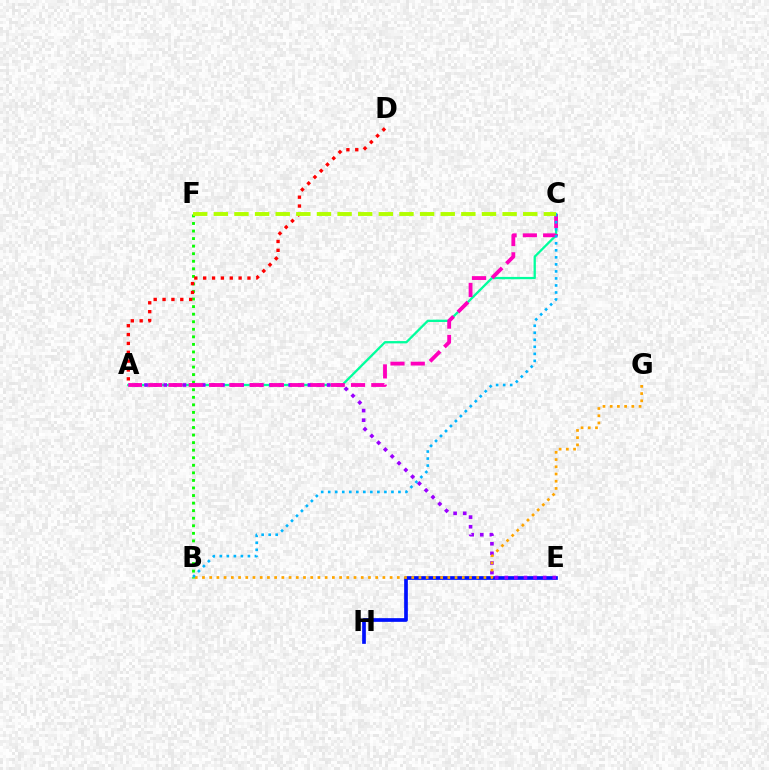{('B', 'F'): [{'color': '#08ff00', 'line_style': 'dotted', 'thickness': 2.05}], ('A', 'D'): [{'color': '#ff0000', 'line_style': 'dotted', 'thickness': 2.41}], ('A', 'C'): [{'color': '#00ff9d', 'line_style': 'solid', 'thickness': 1.66}, {'color': '#ff00bd', 'line_style': 'dashed', 'thickness': 2.76}], ('E', 'H'): [{'color': '#0010ff', 'line_style': 'solid', 'thickness': 2.66}], ('A', 'E'): [{'color': '#9b00ff', 'line_style': 'dotted', 'thickness': 2.61}], ('B', 'G'): [{'color': '#ffa500', 'line_style': 'dotted', 'thickness': 1.96}], ('B', 'C'): [{'color': '#00b5ff', 'line_style': 'dotted', 'thickness': 1.91}], ('C', 'F'): [{'color': '#b3ff00', 'line_style': 'dashed', 'thickness': 2.8}]}